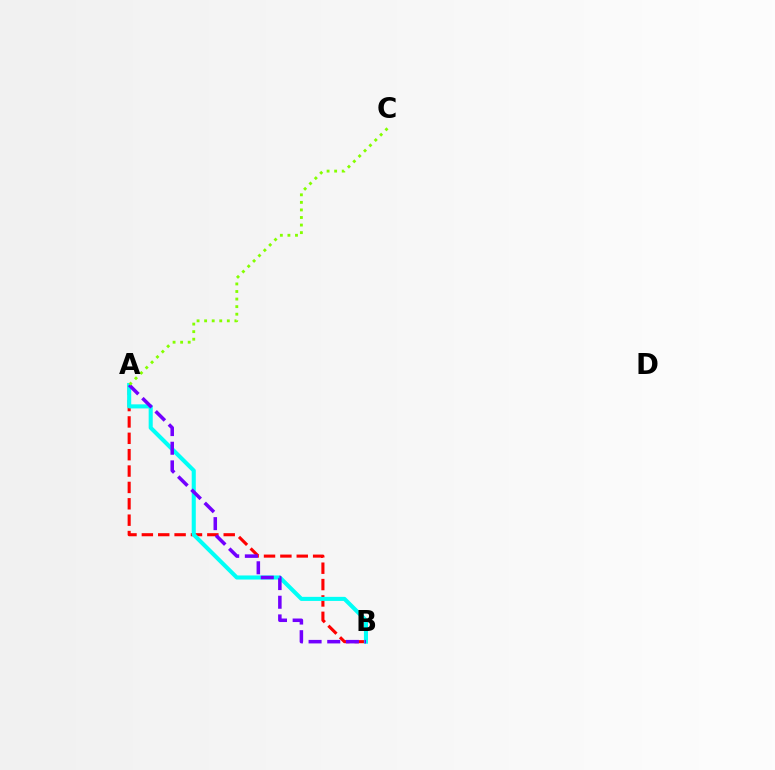{('A', 'B'): [{'color': '#ff0000', 'line_style': 'dashed', 'thickness': 2.22}, {'color': '#00fff6', 'line_style': 'solid', 'thickness': 2.94}, {'color': '#7200ff', 'line_style': 'dashed', 'thickness': 2.54}], ('A', 'C'): [{'color': '#84ff00', 'line_style': 'dotted', 'thickness': 2.05}]}